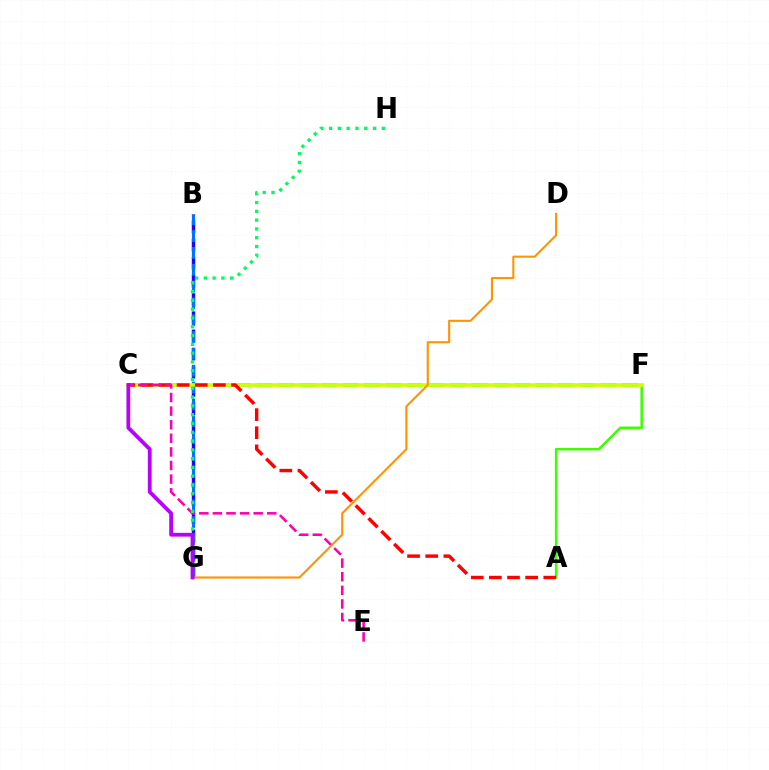{('C', 'F'): [{'color': '#00fff6', 'line_style': 'dashed', 'thickness': 2.92}, {'color': '#d1ff00', 'line_style': 'solid', 'thickness': 2.68}], ('B', 'G'): [{'color': '#2500ff', 'line_style': 'dashed', 'thickness': 2.47}, {'color': '#0074ff', 'line_style': 'dashed', 'thickness': 2.29}], ('A', 'F'): [{'color': '#3dff00', 'line_style': 'solid', 'thickness': 1.82}], ('A', 'C'): [{'color': '#ff0000', 'line_style': 'dashed', 'thickness': 2.46}], ('C', 'E'): [{'color': '#ff00ac', 'line_style': 'dashed', 'thickness': 1.85}], ('G', 'H'): [{'color': '#00ff5c', 'line_style': 'dotted', 'thickness': 2.39}], ('D', 'G'): [{'color': '#ff9400', 'line_style': 'solid', 'thickness': 1.52}], ('C', 'G'): [{'color': '#b900ff', 'line_style': 'solid', 'thickness': 2.71}]}